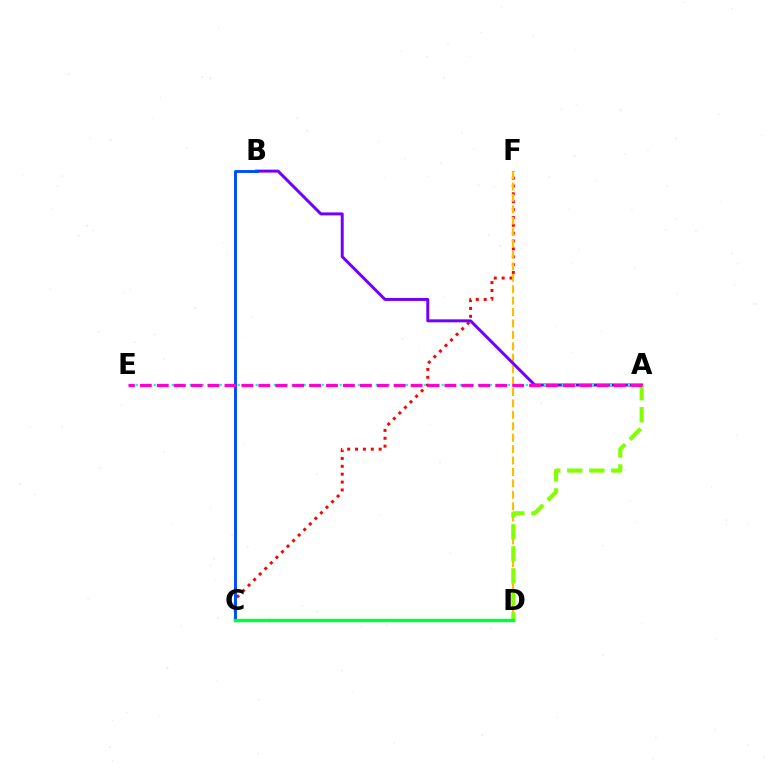{('C', 'F'): [{'color': '#ff0000', 'line_style': 'dotted', 'thickness': 2.14}], ('D', 'F'): [{'color': '#ffbd00', 'line_style': 'dashed', 'thickness': 1.55}], ('A', 'B'): [{'color': '#7200ff', 'line_style': 'solid', 'thickness': 2.14}], ('A', 'D'): [{'color': '#84ff00', 'line_style': 'dashed', 'thickness': 2.99}], ('A', 'E'): [{'color': '#00fff6', 'line_style': 'dotted', 'thickness': 1.63}, {'color': '#ff00cf', 'line_style': 'dashed', 'thickness': 2.3}], ('B', 'C'): [{'color': '#004bff', 'line_style': 'solid', 'thickness': 2.1}], ('C', 'D'): [{'color': '#00ff39', 'line_style': 'solid', 'thickness': 2.47}]}